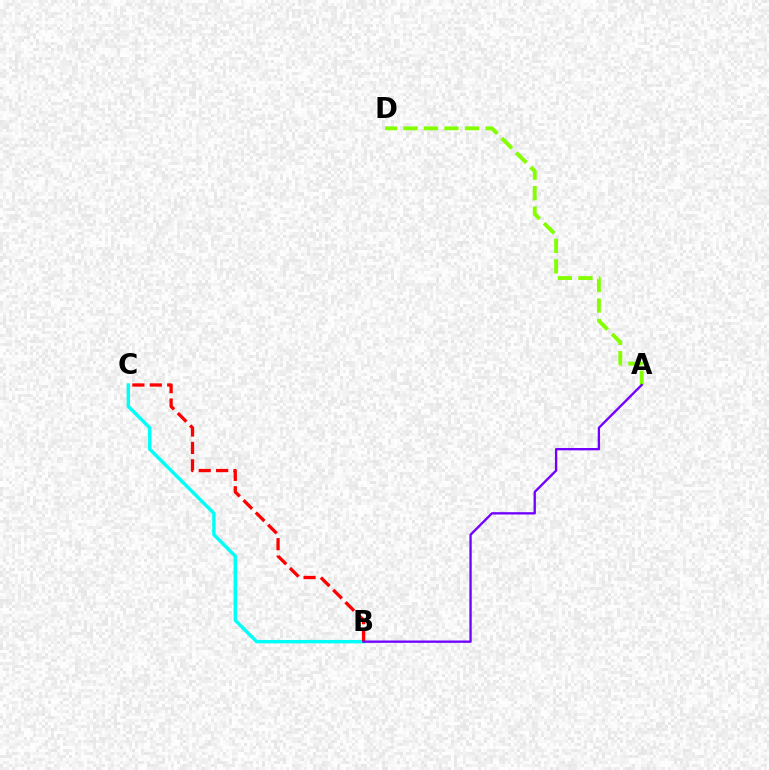{('B', 'C'): [{'color': '#00fff6', 'line_style': 'solid', 'thickness': 2.45}, {'color': '#ff0000', 'line_style': 'dashed', 'thickness': 2.37}], ('A', 'D'): [{'color': '#84ff00', 'line_style': 'dashed', 'thickness': 2.79}], ('A', 'B'): [{'color': '#7200ff', 'line_style': 'solid', 'thickness': 1.68}]}